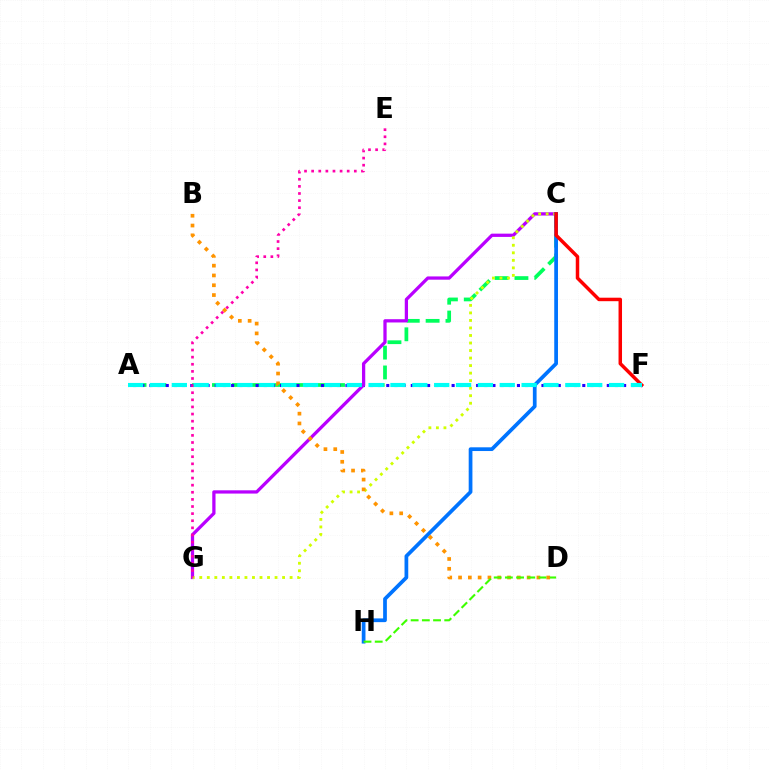{('A', 'C'): [{'color': '#00ff5c', 'line_style': 'dashed', 'thickness': 2.7}], ('A', 'F'): [{'color': '#2500ff', 'line_style': 'dotted', 'thickness': 2.22}, {'color': '#00fff6', 'line_style': 'dashed', 'thickness': 2.97}], ('C', 'G'): [{'color': '#b900ff', 'line_style': 'solid', 'thickness': 2.35}, {'color': '#d1ff00', 'line_style': 'dotted', 'thickness': 2.05}], ('C', 'H'): [{'color': '#0074ff', 'line_style': 'solid', 'thickness': 2.68}], ('B', 'D'): [{'color': '#ff9400', 'line_style': 'dotted', 'thickness': 2.66}], ('E', 'G'): [{'color': '#ff00ac', 'line_style': 'dotted', 'thickness': 1.93}], ('C', 'F'): [{'color': '#ff0000', 'line_style': 'solid', 'thickness': 2.51}], ('D', 'H'): [{'color': '#3dff00', 'line_style': 'dashed', 'thickness': 1.52}]}